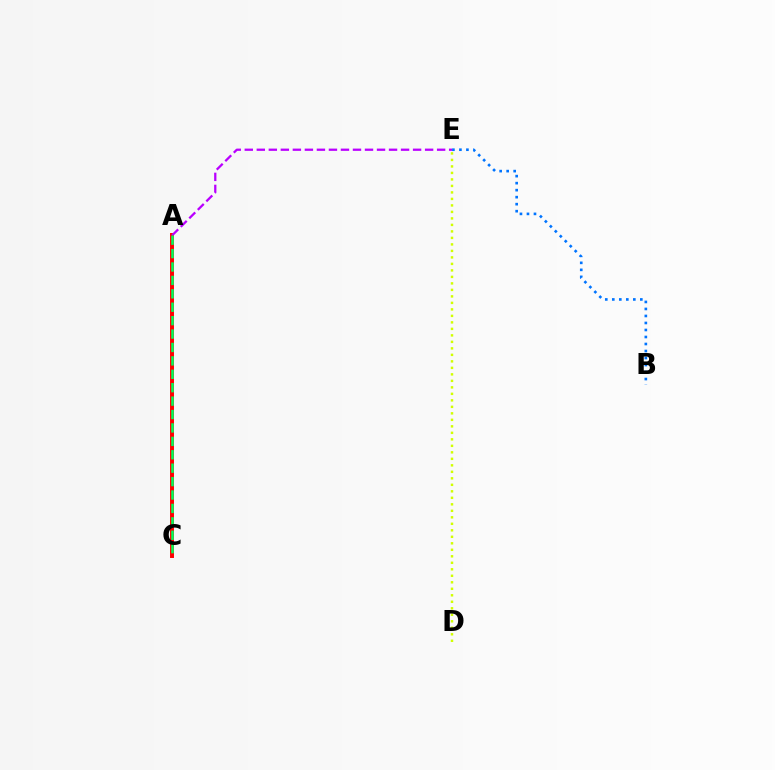{('A', 'C'): [{'color': '#ff0000', 'line_style': 'solid', 'thickness': 2.84}, {'color': '#00ff5c', 'line_style': 'dashed', 'thickness': 1.82}], ('A', 'E'): [{'color': '#b900ff', 'line_style': 'dashed', 'thickness': 1.63}], ('B', 'E'): [{'color': '#0074ff', 'line_style': 'dotted', 'thickness': 1.9}], ('D', 'E'): [{'color': '#d1ff00', 'line_style': 'dotted', 'thickness': 1.77}]}